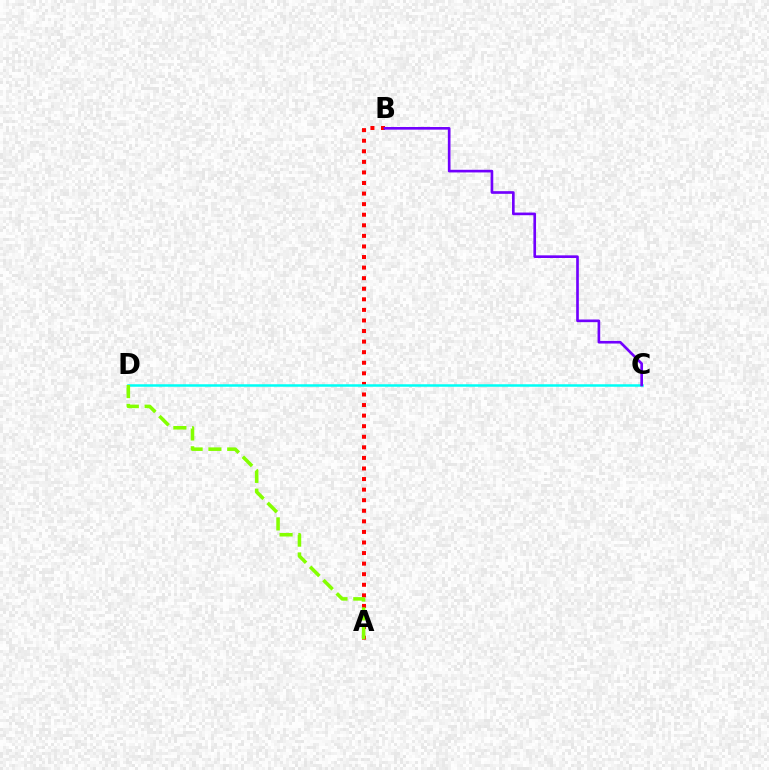{('A', 'B'): [{'color': '#ff0000', 'line_style': 'dotted', 'thickness': 2.87}], ('C', 'D'): [{'color': '#00fff6', 'line_style': 'solid', 'thickness': 1.81}], ('B', 'C'): [{'color': '#7200ff', 'line_style': 'solid', 'thickness': 1.91}], ('A', 'D'): [{'color': '#84ff00', 'line_style': 'dashed', 'thickness': 2.55}]}